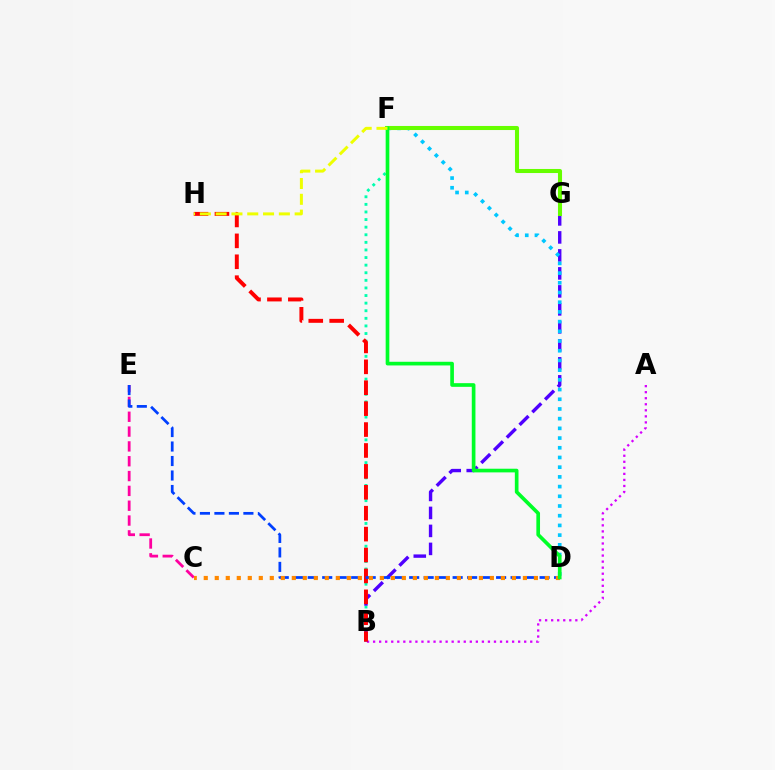{('C', 'E'): [{'color': '#ff00a0', 'line_style': 'dashed', 'thickness': 2.01}], ('B', 'F'): [{'color': '#00ffaf', 'line_style': 'dotted', 'thickness': 2.06}], ('A', 'B'): [{'color': '#d600ff', 'line_style': 'dotted', 'thickness': 1.64}], ('B', 'G'): [{'color': '#4f00ff', 'line_style': 'dashed', 'thickness': 2.44}], ('B', 'H'): [{'color': '#ff0000', 'line_style': 'dashed', 'thickness': 2.84}], ('D', 'F'): [{'color': '#00c7ff', 'line_style': 'dotted', 'thickness': 2.64}, {'color': '#00ff27', 'line_style': 'solid', 'thickness': 2.64}], ('F', 'G'): [{'color': '#66ff00', 'line_style': 'solid', 'thickness': 2.93}], ('D', 'E'): [{'color': '#003fff', 'line_style': 'dashed', 'thickness': 1.97}], ('C', 'D'): [{'color': '#ff8800', 'line_style': 'dotted', 'thickness': 2.99}], ('F', 'H'): [{'color': '#eeff00', 'line_style': 'dashed', 'thickness': 2.15}]}